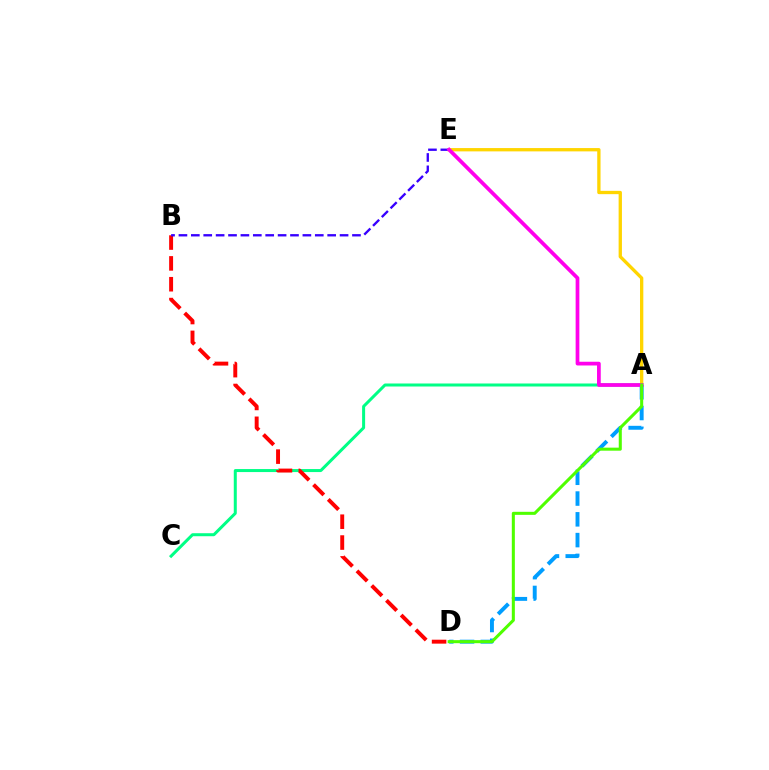{('A', 'C'): [{'color': '#00ff86', 'line_style': 'solid', 'thickness': 2.17}], ('B', 'D'): [{'color': '#ff0000', 'line_style': 'dashed', 'thickness': 2.83}], ('A', 'E'): [{'color': '#ffd500', 'line_style': 'solid', 'thickness': 2.38}, {'color': '#ff00ed', 'line_style': 'solid', 'thickness': 2.68}], ('B', 'E'): [{'color': '#3700ff', 'line_style': 'dashed', 'thickness': 1.68}], ('A', 'D'): [{'color': '#009eff', 'line_style': 'dashed', 'thickness': 2.82}, {'color': '#4fff00', 'line_style': 'solid', 'thickness': 2.19}]}